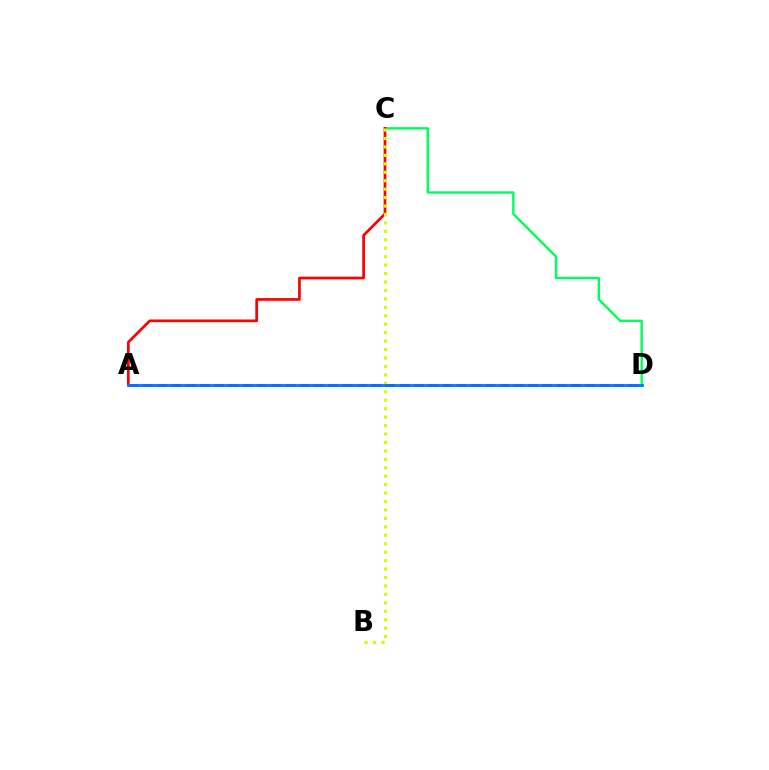{('C', 'D'): [{'color': '#00ff5c', 'line_style': 'solid', 'thickness': 1.72}], ('A', 'C'): [{'color': '#ff0000', 'line_style': 'solid', 'thickness': 1.95}], ('B', 'C'): [{'color': '#d1ff00', 'line_style': 'dotted', 'thickness': 2.29}], ('A', 'D'): [{'color': '#b900ff', 'line_style': 'dashed', 'thickness': 1.94}, {'color': '#0074ff', 'line_style': 'solid', 'thickness': 1.98}]}